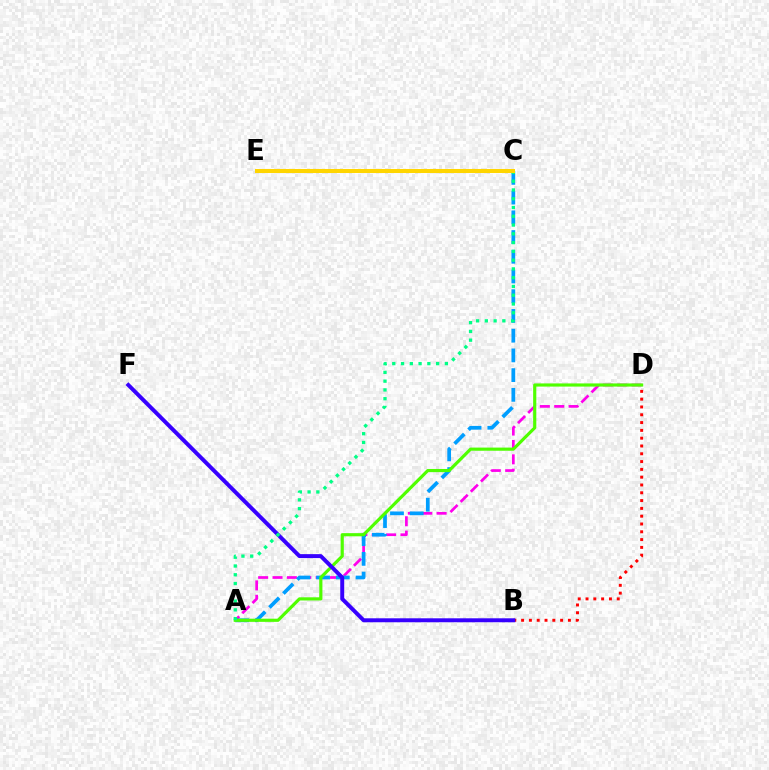{('B', 'D'): [{'color': '#ff0000', 'line_style': 'dotted', 'thickness': 2.12}], ('A', 'D'): [{'color': '#ff00ed', 'line_style': 'dashed', 'thickness': 1.95}, {'color': '#4fff00', 'line_style': 'solid', 'thickness': 2.28}], ('A', 'C'): [{'color': '#009eff', 'line_style': 'dashed', 'thickness': 2.68}, {'color': '#00ff86', 'line_style': 'dotted', 'thickness': 2.38}], ('B', 'F'): [{'color': '#3700ff', 'line_style': 'solid', 'thickness': 2.85}], ('C', 'E'): [{'color': '#ffd500', 'line_style': 'solid', 'thickness': 2.91}]}